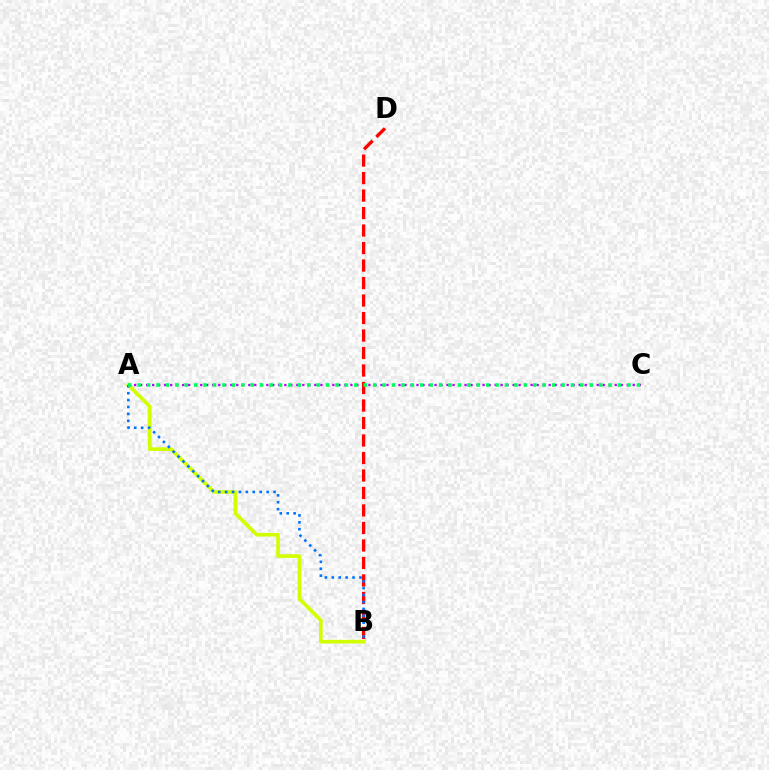{('A', 'B'): [{'color': '#d1ff00', 'line_style': 'solid', 'thickness': 2.64}, {'color': '#0074ff', 'line_style': 'dotted', 'thickness': 1.88}], ('A', 'C'): [{'color': '#b900ff', 'line_style': 'dotted', 'thickness': 1.63}, {'color': '#00ff5c', 'line_style': 'dotted', 'thickness': 2.56}], ('B', 'D'): [{'color': '#ff0000', 'line_style': 'dashed', 'thickness': 2.38}]}